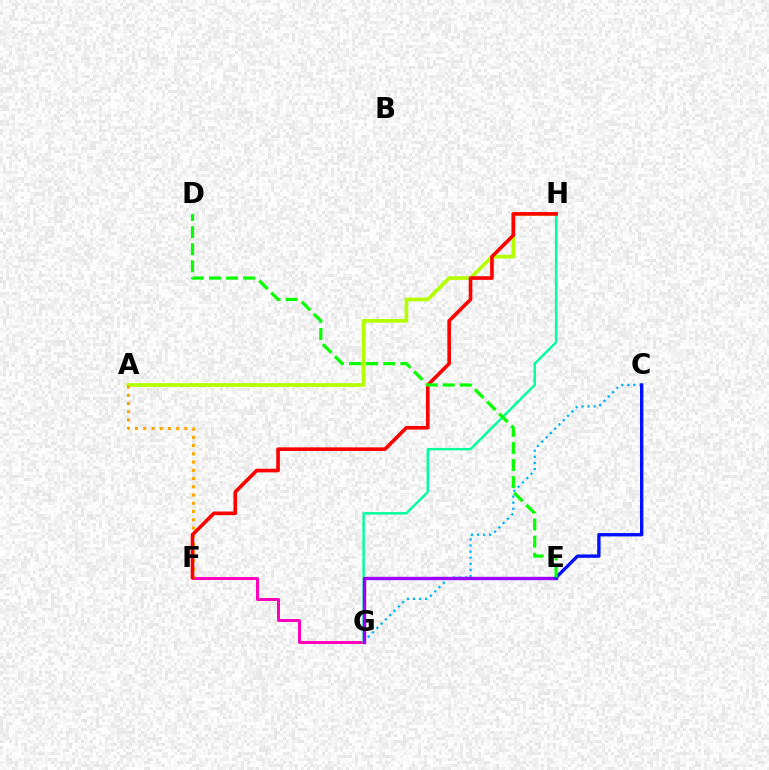{('C', 'G'): [{'color': '#00b5ff', 'line_style': 'dotted', 'thickness': 1.65}], ('A', 'H'): [{'color': '#b3ff00', 'line_style': 'solid', 'thickness': 2.65}], ('F', 'G'): [{'color': '#ff00bd', 'line_style': 'solid', 'thickness': 2.14}], ('G', 'H'): [{'color': '#00ff9d', 'line_style': 'solid', 'thickness': 1.76}], ('A', 'F'): [{'color': '#ffa500', 'line_style': 'dotted', 'thickness': 2.24}], ('E', 'G'): [{'color': '#9b00ff', 'line_style': 'solid', 'thickness': 2.44}], ('F', 'H'): [{'color': '#ff0000', 'line_style': 'solid', 'thickness': 2.61}], ('C', 'E'): [{'color': '#0010ff', 'line_style': 'solid', 'thickness': 2.41}], ('D', 'E'): [{'color': '#08ff00', 'line_style': 'dashed', 'thickness': 2.32}]}